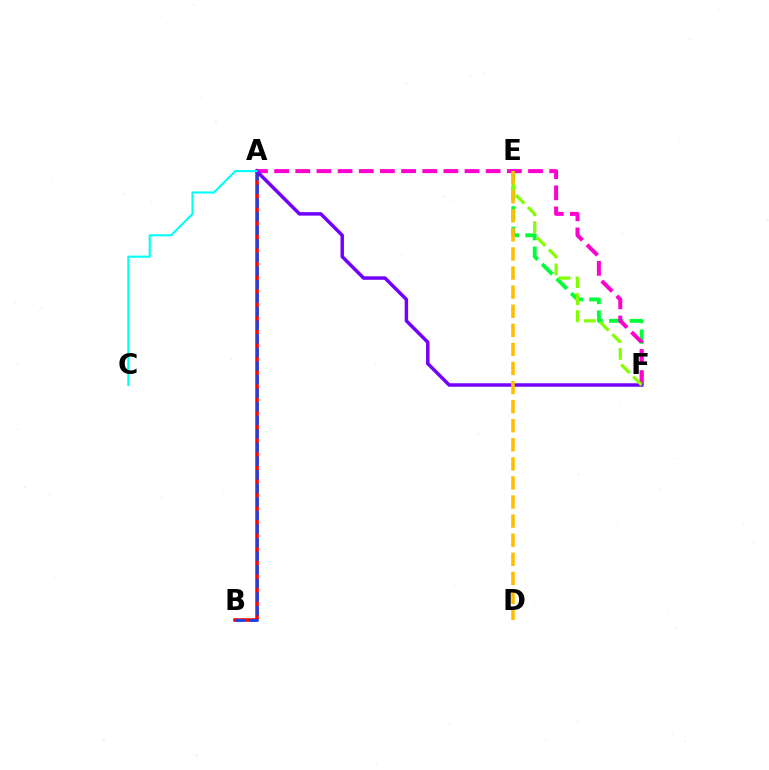{('A', 'B'): [{'color': '#ff0000', 'line_style': 'solid', 'thickness': 2.54}, {'color': '#004bff', 'line_style': 'dashed', 'thickness': 1.85}], ('E', 'F'): [{'color': '#00ff39', 'line_style': 'dashed', 'thickness': 2.8}, {'color': '#84ff00', 'line_style': 'dashed', 'thickness': 2.31}], ('A', 'F'): [{'color': '#ff00cf', 'line_style': 'dashed', 'thickness': 2.87}, {'color': '#7200ff', 'line_style': 'solid', 'thickness': 2.5}], ('A', 'C'): [{'color': '#00fff6', 'line_style': 'solid', 'thickness': 1.52}], ('D', 'E'): [{'color': '#ffbd00', 'line_style': 'dashed', 'thickness': 2.59}]}